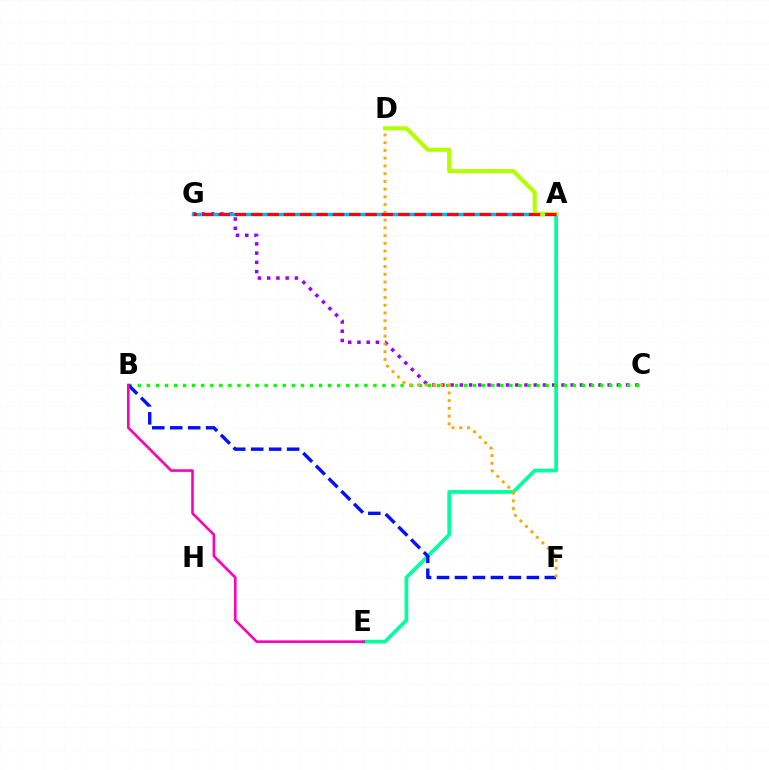{('C', 'G'): [{'color': '#9b00ff', 'line_style': 'dotted', 'thickness': 2.51}], ('A', 'E'): [{'color': '#00ff9d', 'line_style': 'solid', 'thickness': 2.67}], ('B', 'C'): [{'color': '#08ff00', 'line_style': 'dotted', 'thickness': 2.46}], ('A', 'G'): [{'color': '#00b5ff', 'line_style': 'solid', 'thickness': 2.49}, {'color': '#ff0000', 'line_style': 'dashed', 'thickness': 2.22}], ('B', 'F'): [{'color': '#0010ff', 'line_style': 'dashed', 'thickness': 2.44}], ('B', 'E'): [{'color': '#ff00bd', 'line_style': 'solid', 'thickness': 1.9}], ('D', 'F'): [{'color': '#ffa500', 'line_style': 'dotted', 'thickness': 2.1}], ('A', 'D'): [{'color': '#b3ff00', 'line_style': 'solid', 'thickness': 2.98}]}